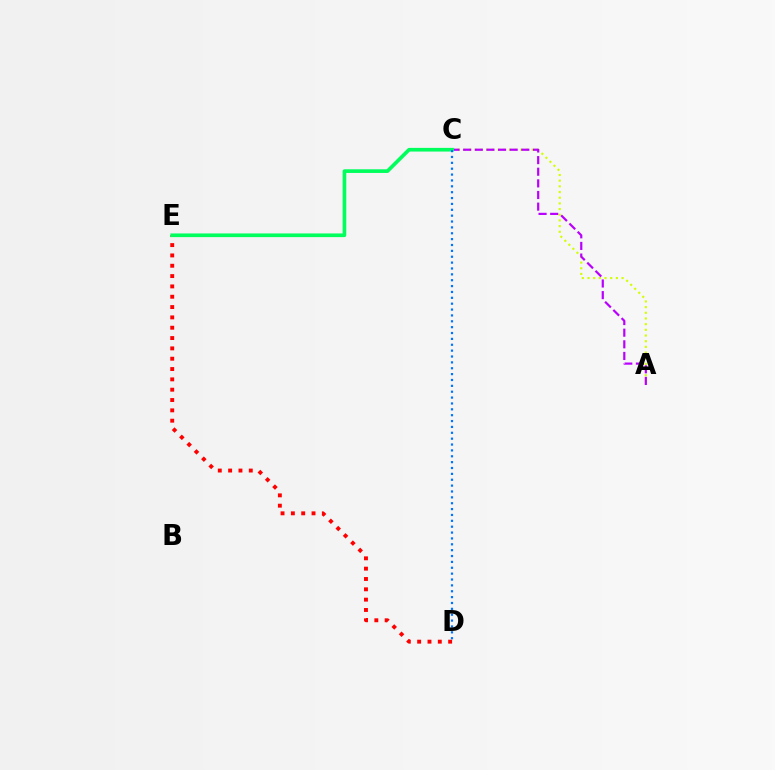{('A', 'C'): [{'color': '#d1ff00', 'line_style': 'dotted', 'thickness': 1.54}, {'color': '#b900ff', 'line_style': 'dashed', 'thickness': 1.58}], ('D', 'E'): [{'color': '#ff0000', 'line_style': 'dotted', 'thickness': 2.81}], ('C', 'E'): [{'color': '#00ff5c', 'line_style': 'solid', 'thickness': 2.64}], ('C', 'D'): [{'color': '#0074ff', 'line_style': 'dotted', 'thickness': 1.59}]}